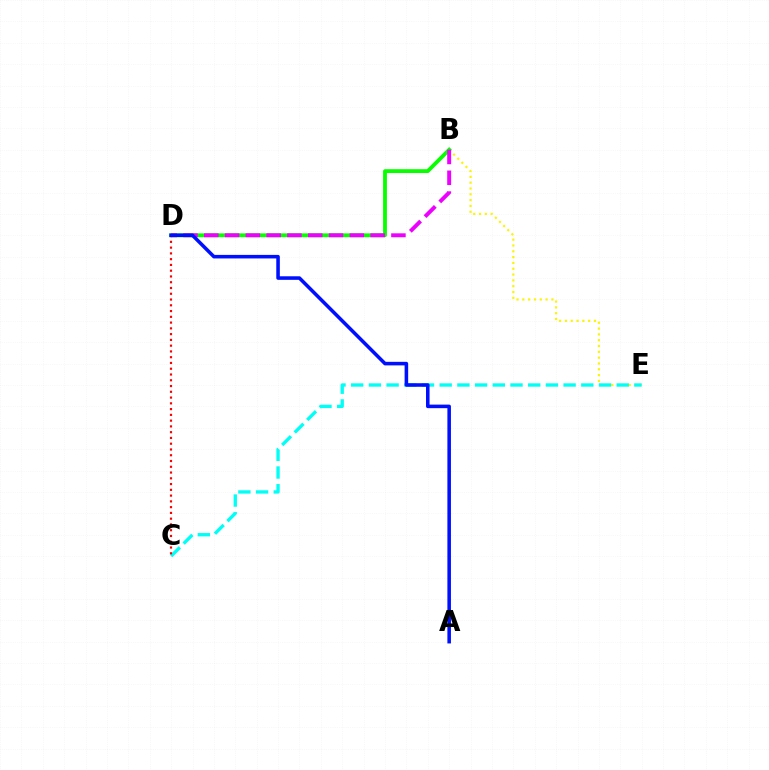{('B', 'E'): [{'color': '#fcf500', 'line_style': 'dotted', 'thickness': 1.58}], ('B', 'D'): [{'color': '#08ff00', 'line_style': 'solid', 'thickness': 2.75}, {'color': '#ee00ff', 'line_style': 'dashed', 'thickness': 2.82}], ('C', 'E'): [{'color': '#00fff6', 'line_style': 'dashed', 'thickness': 2.4}], ('C', 'D'): [{'color': '#ff0000', 'line_style': 'dotted', 'thickness': 1.57}], ('A', 'D'): [{'color': '#0010ff', 'line_style': 'solid', 'thickness': 2.56}]}